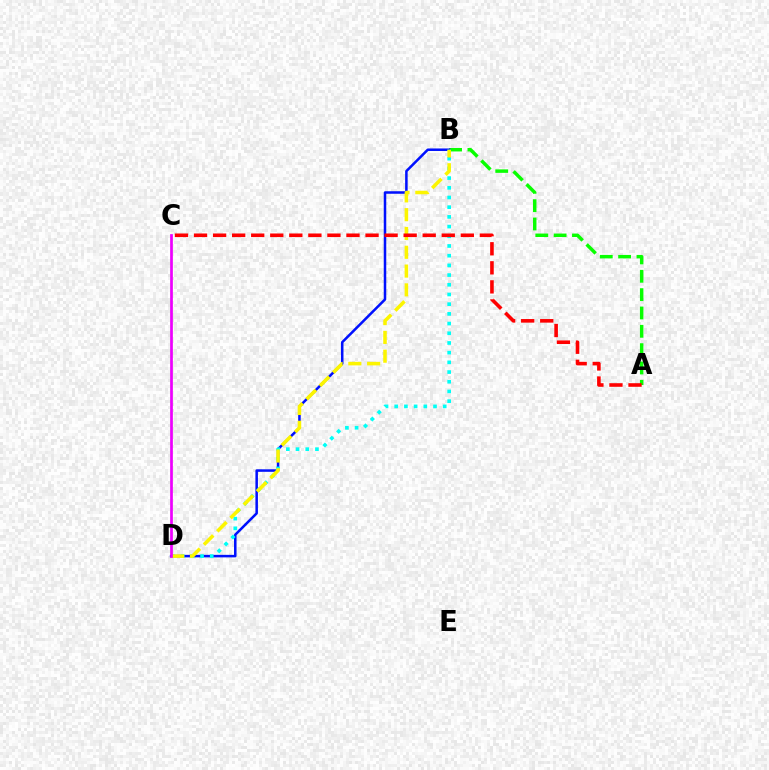{('A', 'B'): [{'color': '#08ff00', 'line_style': 'dashed', 'thickness': 2.49}], ('B', 'D'): [{'color': '#0010ff', 'line_style': 'solid', 'thickness': 1.81}, {'color': '#00fff6', 'line_style': 'dotted', 'thickness': 2.64}, {'color': '#fcf500', 'line_style': 'dashed', 'thickness': 2.55}], ('A', 'C'): [{'color': '#ff0000', 'line_style': 'dashed', 'thickness': 2.59}], ('C', 'D'): [{'color': '#ee00ff', 'line_style': 'solid', 'thickness': 1.96}]}